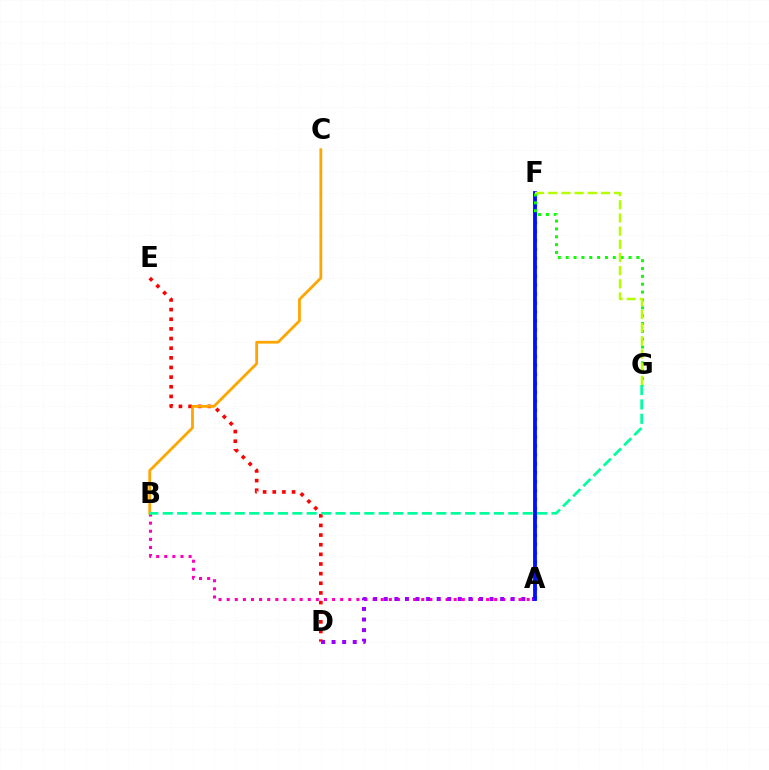{('A', 'F'): [{'color': '#00b5ff', 'line_style': 'dotted', 'thickness': 2.43}, {'color': '#0010ff', 'line_style': 'solid', 'thickness': 2.76}], ('D', 'E'): [{'color': '#ff0000', 'line_style': 'dotted', 'thickness': 2.62}], ('A', 'B'): [{'color': '#ff00bd', 'line_style': 'dotted', 'thickness': 2.2}], ('A', 'D'): [{'color': '#9b00ff', 'line_style': 'dotted', 'thickness': 2.87}], ('B', 'C'): [{'color': '#ffa500', 'line_style': 'solid', 'thickness': 2.0}], ('B', 'G'): [{'color': '#00ff9d', 'line_style': 'dashed', 'thickness': 1.96}], ('F', 'G'): [{'color': '#08ff00', 'line_style': 'dotted', 'thickness': 2.13}, {'color': '#b3ff00', 'line_style': 'dashed', 'thickness': 1.79}]}